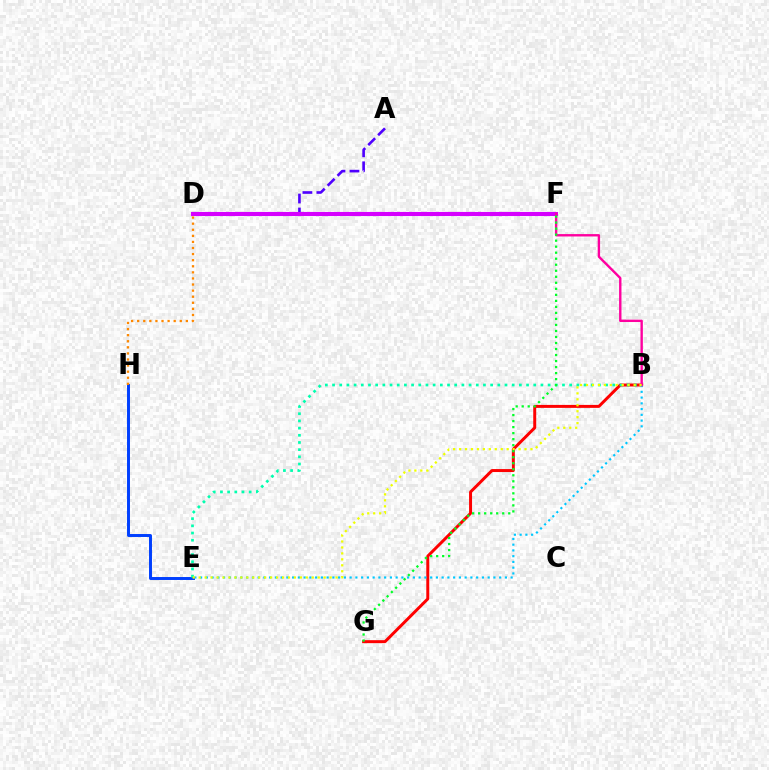{('B', 'G'): [{'color': '#ff0000', 'line_style': 'solid', 'thickness': 2.14}], ('B', 'E'): [{'color': '#00c7ff', 'line_style': 'dotted', 'thickness': 1.56}, {'color': '#00ffaf', 'line_style': 'dotted', 'thickness': 1.95}, {'color': '#eeff00', 'line_style': 'dotted', 'thickness': 1.62}], ('E', 'H'): [{'color': '#003fff', 'line_style': 'solid', 'thickness': 2.12}], ('A', 'D'): [{'color': '#4f00ff', 'line_style': 'dashed', 'thickness': 1.9}], ('D', 'F'): [{'color': '#66ff00', 'line_style': 'dashed', 'thickness': 2.69}, {'color': '#d600ff', 'line_style': 'solid', 'thickness': 2.95}], ('D', 'H'): [{'color': '#ff8800', 'line_style': 'dotted', 'thickness': 1.65}], ('B', 'F'): [{'color': '#ff00a0', 'line_style': 'solid', 'thickness': 1.72}], ('F', 'G'): [{'color': '#00ff27', 'line_style': 'dotted', 'thickness': 1.64}]}